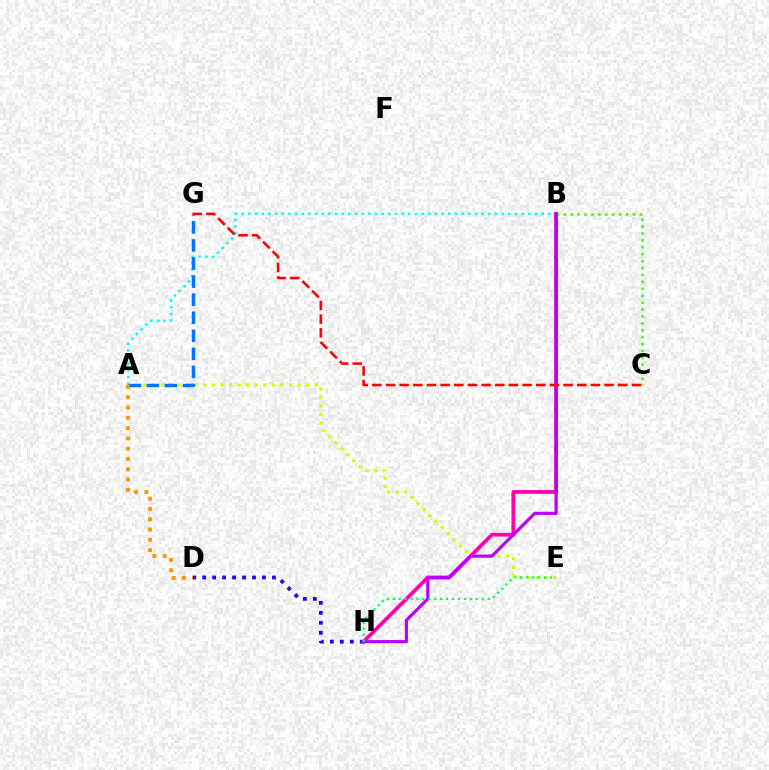{('D', 'H'): [{'color': '#2500ff', 'line_style': 'dotted', 'thickness': 2.71}], ('A', 'B'): [{'color': '#00fff6', 'line_style': 'dotted', 'thickness': 1.81}], ('B', 'H'): [{'color': '#ff00ac', 'line_style': 'solid', 'thickness': 2.69}, {'color': '#b900ff', 'line_style': 'solid', 'thickness': 2.28}], ('B', 'C'): [{'color': '#3dff00', 'line_style': 'dotted', 'thickness': 1.88}], ('A', 'E'): [{'color': '#d1ff00', 'line_style': 'dotted', 'thickness': 2.33}], ('A', 'G'): [{'color': '#0074ff', 'line_style': 'dashed', 'thickness': 2.45}], ('A', 'D'): [{'color': '#ff9400', 'line_style': 'dotted', 'thickness': 2.8}], ('C', 'G'): [{'color': '#ff0000', 'line_style': 'dashed', 'thickness': 1.86}], ('E', 'H'): [{'color': '#00ff5c', 'line_style': 'dotted', 'thickness': 1.61}]}